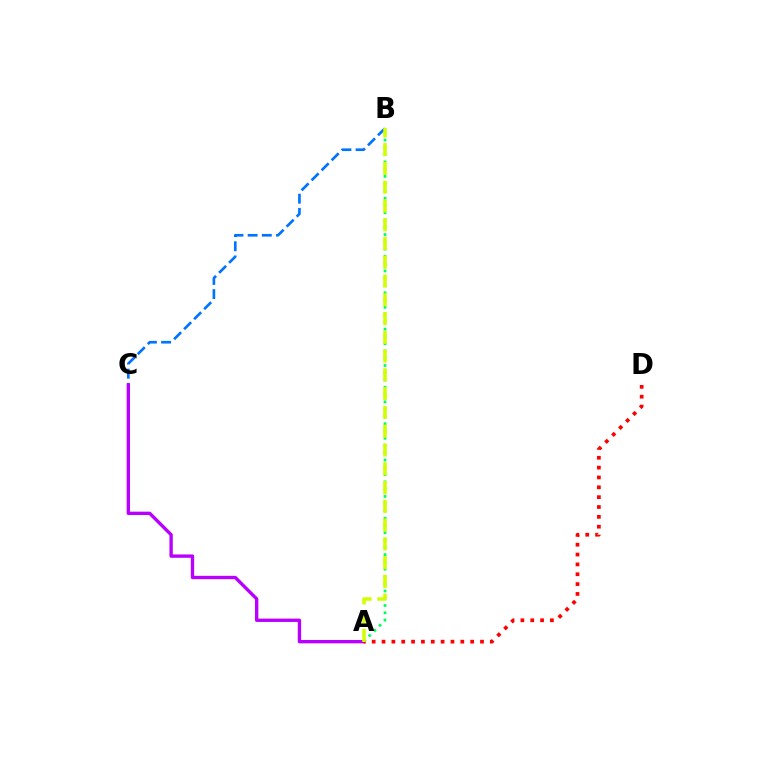{('A', 'B'): [{'color': '#00ff5c', 'line_style': 'dotted', 'thickness': 1.98}, {'color': '#d1ff00', 'line_style': 'dashed', 'thickness': 2.55}], ('B', 'C'): [{'color': '#0074ff', 'line_style': 'dashed', 'thickness': 1.93}], ('A', 'C'): [{'color': '#b900ff', 'line_style': 'solid', 'thickness': 2.41}], ('A', 'D'): [{'color': '#ff0000', 'line_style': 'dotted', 'thickness': 2.68}]}